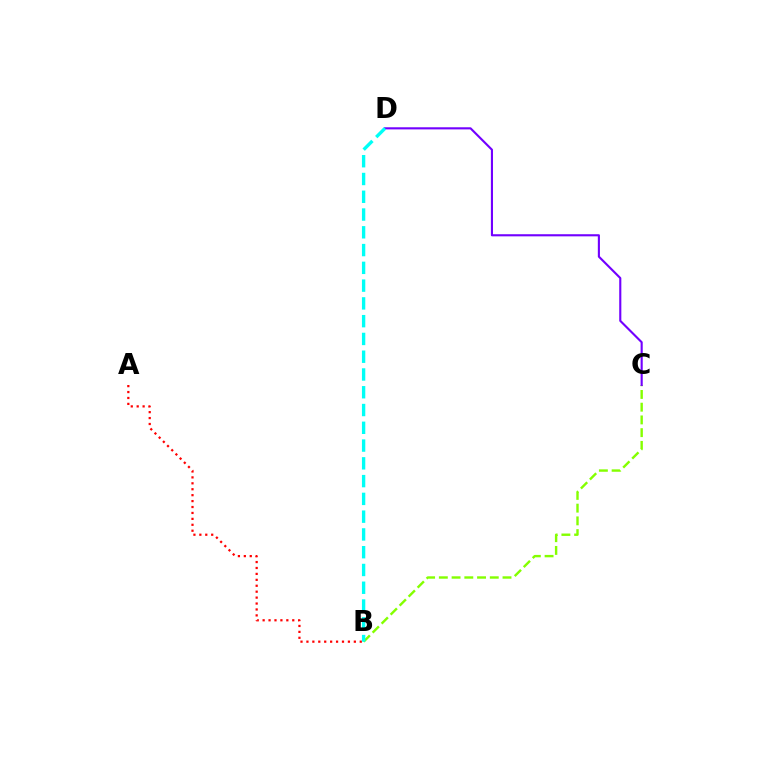{('B', 'C'): [{'color': '#84ff00', 'line_style': 'dashed', 'thickness': 1.73}], ('A', 'B'): [{'color': '#ff0000', 'line_style': 'dotted', 'thickness': 1.61}], ('C', 'D'): [{'color': '#7200ff', 'line_style': 'solid', 'thickness': 1.53}], ('B', 'D'): [{'color': '#00fff6', 'line_style': 'dashed', 'thickness': 2.41}]}